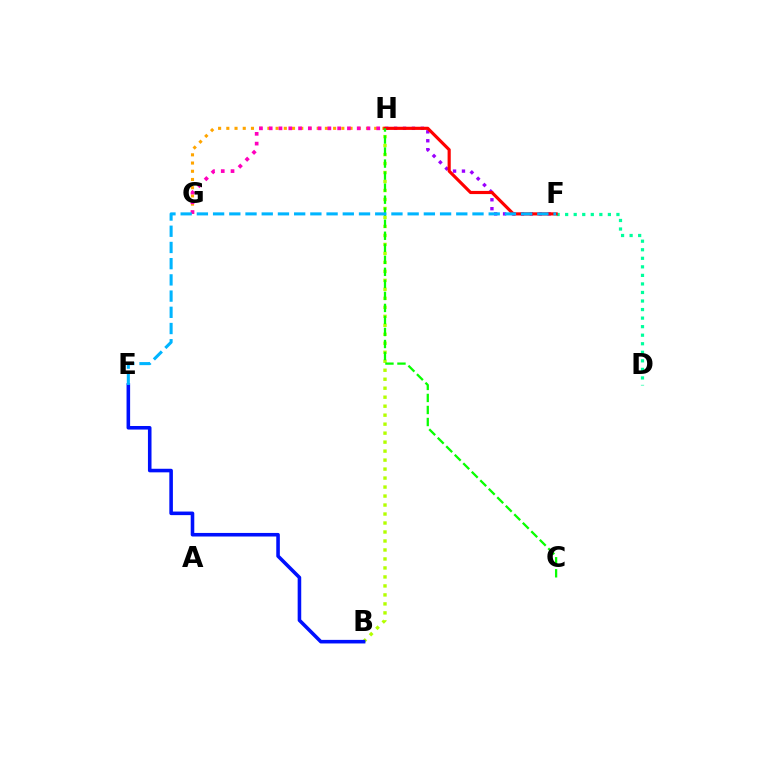{('F', 'H'): [{'color': '#9b00ff', 'line_style': 'dotted', 'thickness': 2.42}, {'color': '#ff0000', 'line_style': 'solid', 'thickness': 2.27}], ('D', 'F'): [{'color': '#00ff9d', 'line_style': 'dotted', 'thickness': 2.32}], ('B', 'H'): [{'color': '#b3ff00', 'line_style': 'dotted', 'thickness': 2.44}], ('G', 'H'): [{'color': '#ffa500', 'line_style': 'dotted', 'thickness': 2.23}, {'color': '#ff00bd', 'line_style': 'dotted', 'thickness': 2.66}], ('C', 'H'): [{'color': '#08ff00', 'line_style': 'dashed', 'thickness': 1.63}], ('B', 'E'): [{'color': '#0010ff', 'line_style': 'solid', 'thickness': 2.57}], ('E', 'F'): [{'color': '#00b5ff', 'line_style': 'dashed', 'thickness': 2.2}]}